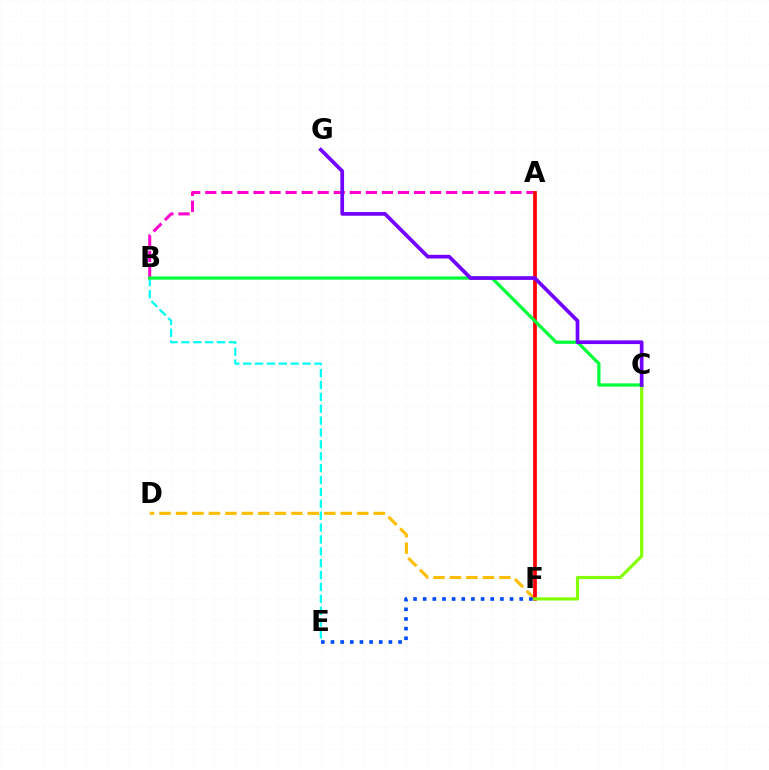{('B', 'E'): [{'color': '#00fff6', 'line_style': 'dashed', 'thickness': 1.61}], ('A', 'B'): [{'color': '#ff00cf', 'line_style': 'dashed', 'thickness': 2.18}], ('D', 'F'): [{'color': '#ffbd00', 'line_style': 'dashed', 'thickness': 2.24}], ('A', 'F'): [{'color': '#ff0000', 'line_style': 'solid', 'thickness': 2.67}], ('E', 'F'): [{'color': '#004bff', 'line_style': 'dotted', 'thickness': 2.62}], ('C', 'F'): [{'color': '#84ff00', 'line_style': 'solid', 'thickness': 2.29}], ('B', 'C'): [{'color': '#00ff39', 'line_style': 'solid', 'thickness': 2.33}], ('C', 'G'): [{'color': '#7200ff', 'line_style': 'solid', 'thickness': 2.66}]}